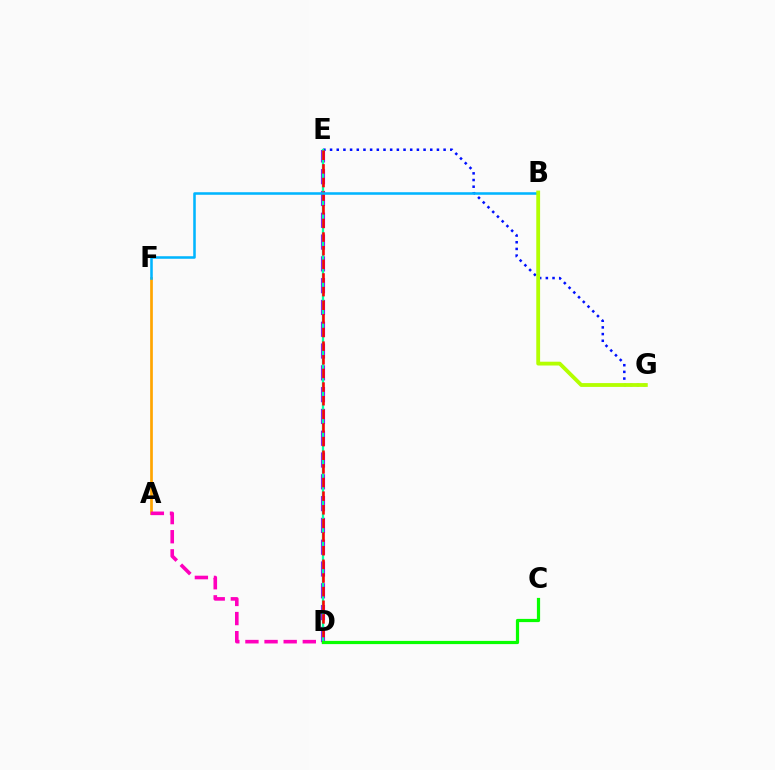{('E', 'G'): [{'color': '#0010ff', 'line_style': 'dotted', 'thickness': 1.81}], ('D', 'E'): [{'color': '#9b00ff', 'line_style': 'dashed', 'thickness': 2.96}, {'color': '#00ff9d', 'line_style': 'solid', 'thickness': 1.65}, {'color': '#ff0000', 'line_style': 'dashed', 'thickness': 1.85}], ('A', 'F'): [{'color': '#ffa500', 'line_style': 'solid', 'thickness': 1.94}], ('A', 'D'): [{'color': '#ff00bd', 'line_style': 'dashed', 'thickness': 2.6}], ('C', 'D'): [{'color': '#08ff00', 'line_style': 'solid', 'thickness': 2.31}], ('B', 'F'): [{'color': '#00b5ff', 'line_style': 'solid', 'thickness': 1.84}], ('B', 'G'): [{'color': '#b3ff00', 'line_style': 'solid', 'thickness': 2.75}]}